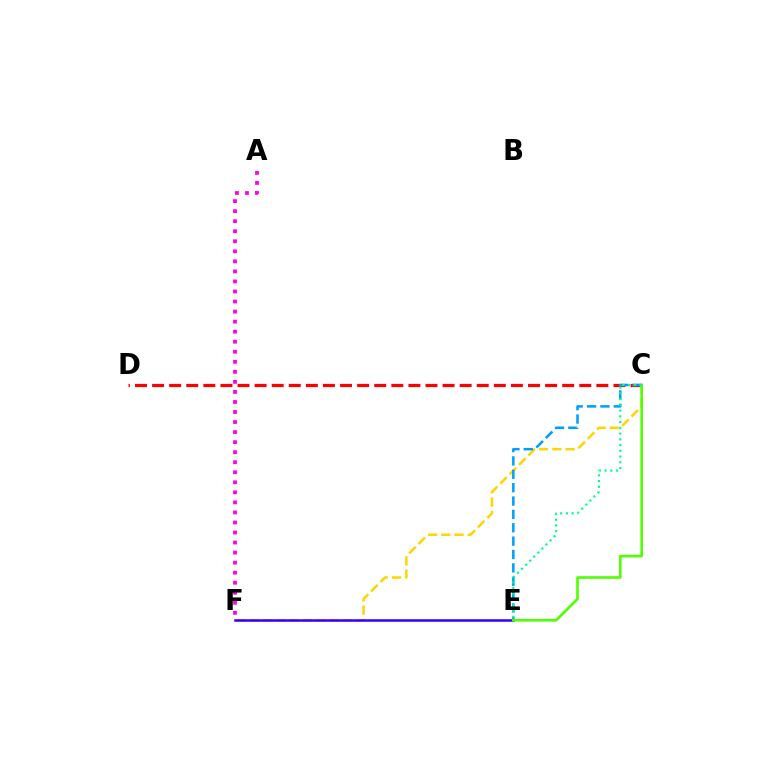{('C', 'D'): [{'color': '#ff0000', 'line_style': 'dashed', 'thickness': 2.32}], ('C', 'F'): [{'color': '#ffd500', 'line_style': 'dashed', 'thickness': 1.8}], ('C', 'E'): [{'color': '#009eff', 'line_style': 'dashed', 'thickness': 1.82}, {'color': '#4fff00', 'line_style': 'solid', 'thickness': 1.88}, {'color': '#00ff86', 'line_style': 'dotted', 'thickness': 1.56}], ('E', 'F'): [{'color': '#3700ff', 'line_style': 'solid', 'thickness': 1.82}], ('A', 'F'): [{'color': '#ff00ed', 'line_style': 'dotted', 'thickness': 2.73}]}